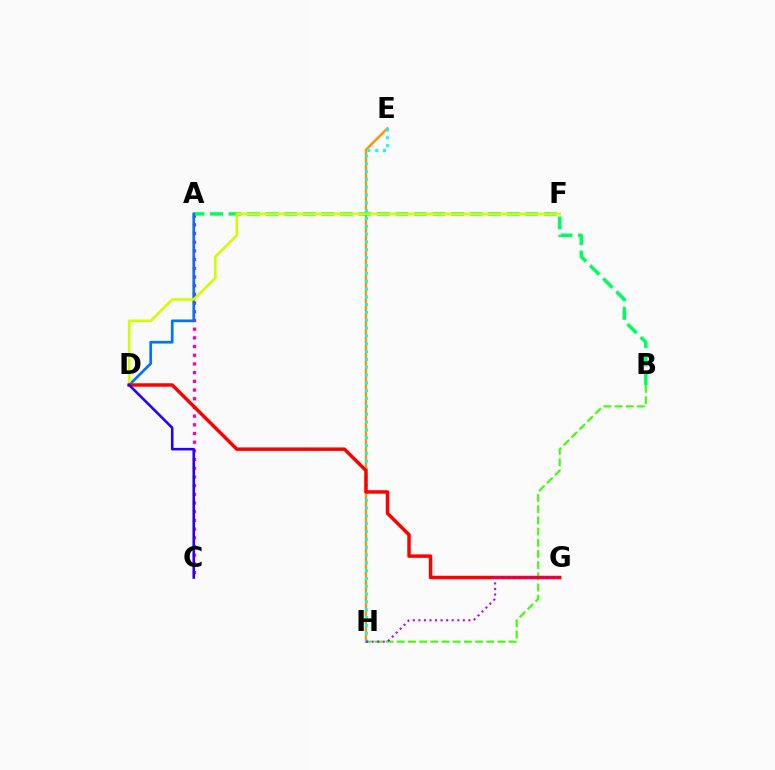{('A', 'C'): [{'color': '#ff00ac', 'line_style': 'dotted', 'thickness': 2.36}], ('E', 'H'): [{'color': '#ff9400', 'line_style': 'solid', 'thickness': 1.76}, {'color': '#00fff6', 'line_style': 'dotted', 'thickness': 2.13}], ('A', 'B'): [{'color': '#00ff5c', 'line_style': 'dashed', 'thickness': 2.52}], ('A', 'D'): [{'color': '#0074ff', 'line_style': 'solid', 'thickness': 1.95}], ('D', 'F'): [{'color': '#d1ff00', 'line_style': 'solid', 'thickness': 1.87}], ('B', 'H'): [{'color': '#3dff00', 'line_style': 'dashed', 'thickness': 1.52}], ('D', 'G'): [{'color': '#ff0000', 'line_style': 'solid', 'thickness': 2.5}], ('C', 'D'): [{'color': '#2500ff', 'line_style': 'solid', 'thickness': 1.85}], ('G', 'H'): [{'color': '#b900ff', 'line_style': 'dotted', 'thickness': 1.51}]}